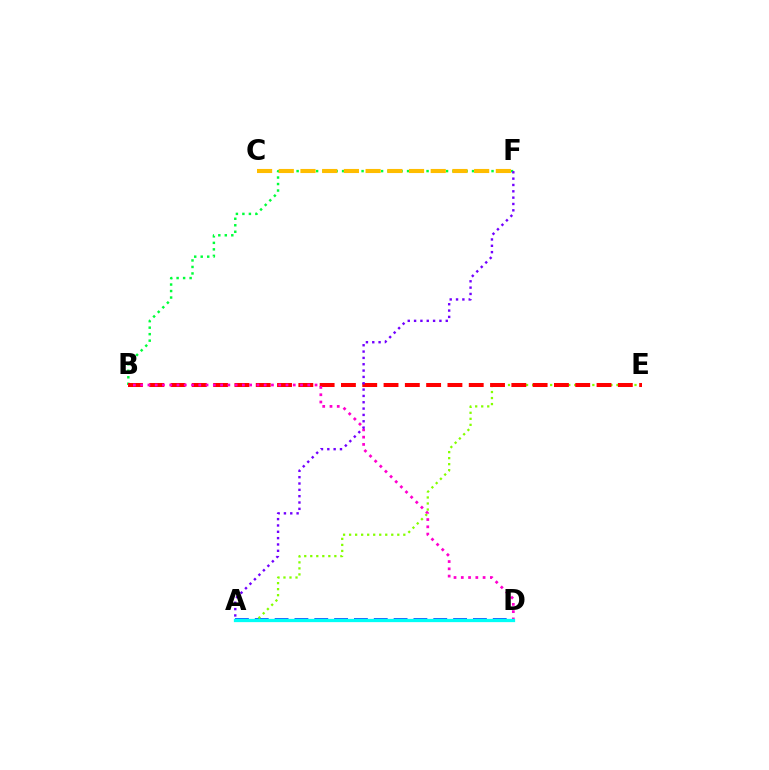{('A', 'D'): [{'color': '#004bff', 'line_style': 'dashed', 'thickness': 2.69}, {'color': '#00fff6', 'line_style': 'solid', 'thickness': 2.36}], ('A', 'E'): [{'color': '#84ff00', 'line_style': 'dotted', 'thickness': 1.64}], ('B', 'F'): [{'color': '#00ff39', 'line_style': 'dotted', 'thickness': 1.77}], ('B', 'E'): [{'color': '#ff0000', 'line_style': 'dashed', 'thickness': 2.89}], ('B', 'D'): [{'color': '#ff00cf', 'line_style': 'dotted', 'thickness': 1.97}], ('C', 'F'): [{'color': '#ffbd00', 'line_style': 'dashed', 'thickness': 2.95}], ('A', 'F'): [{'color': '#7200ff', 'line_style': 'dotted', 'thickness': 1.72}]}